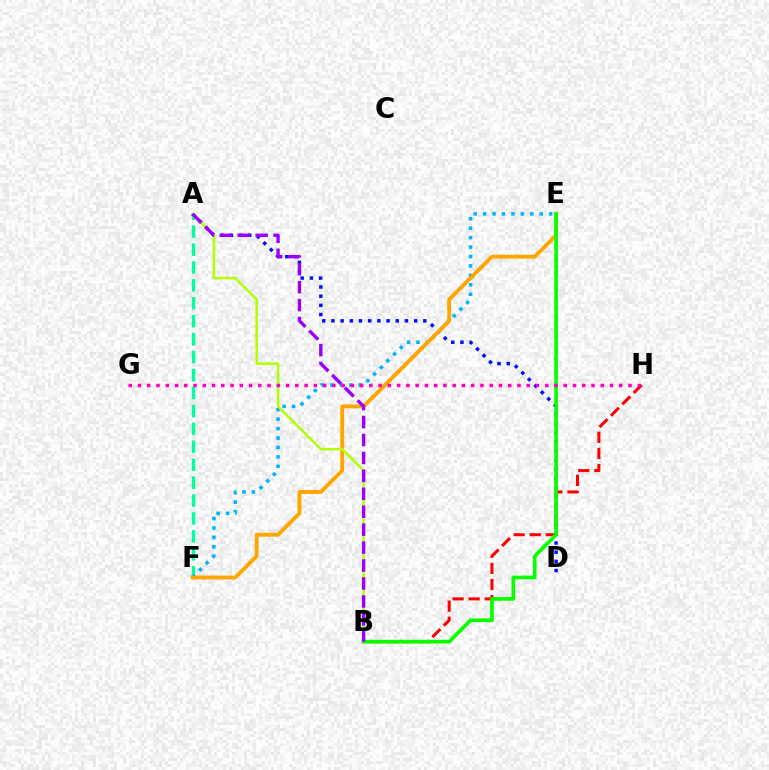{('A', 'D'): [{'color': '#0010ff', 'line_style': 'dotted', 'thickness': 2.5}], ('A', 'F'): [{'color': '#00ff9d', 'line_style': 'dashed', 'thickness': 2.44}], ('B', 'H'): [{'color': '#ff0000', 'line_style': 'dashed', 'thickness': 2.19}], ('E', 'F'): [{'color': '#00b5ff', 'line_style': 'dotted', 'thickness': 2.56}, {'color': '#ffa500', 'line_style': 'solid', 'thickness': 2.78}], ('A', 'B'): [{'color': '#b3ff00', 'line_style': 'solid', 'thickness': 1.79}, {'color': '#9b00ff', 'line_style': 'dashed', 'thickness': 2.44}], ('B', 'E'): [{'color': '#08ff00', 'line_style': 'solid', 'thickness': 2.66}], ('G', 'H'): [{'color': '#ff00bd', 'line_style': 'dotted', 'thickness': 2.51}]}